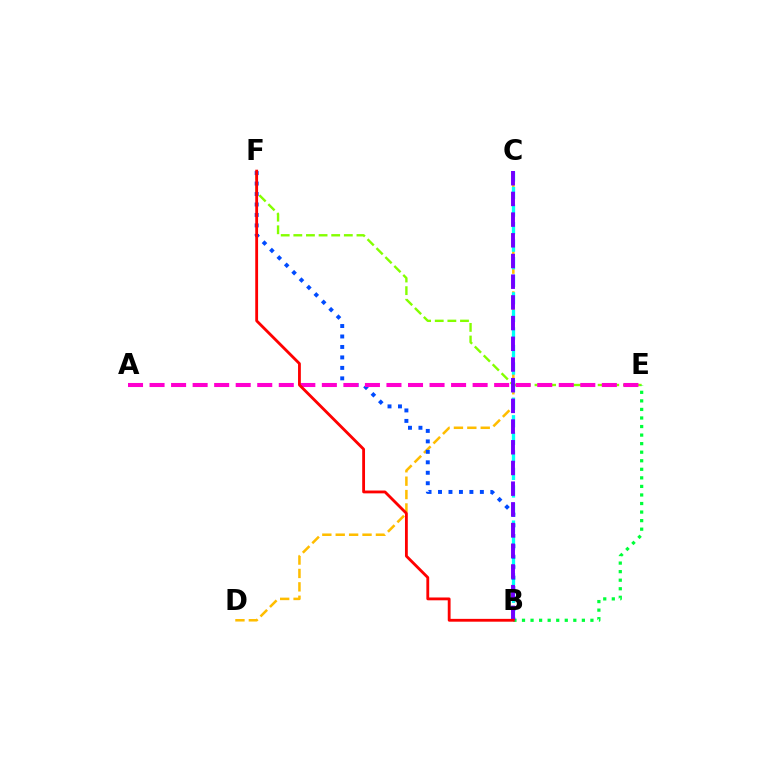{('C', 'D'): [{'color': '#ffbd00', 'line_style': 'dashed', 'thickness': 1.82}], ('E', 'F'): [{'color': '#84ff00', 'line_style': 'dashed', 'thickness': 1.72}], ('B', 'E'): [{'color': '#00ff39', 'line_style': 'dotted', 'thickness': 2.32}], ('B', 'C'): [{'color': '#00fff6', 'line_style': 'dashed', 'thickness': 2.39}, {'color': '#7200ff', 'line_style': 'dashed', 'thickness': 2.81}], ('B', 'F'): [{'color': '#004bff', 'line_style': 'dotted', 'thickness': 2.84}, {'color': '#ff0000', 'line_style': 'solid', 'thickness': 2.03}], ('A', 'E'): [{'color': '#ff00cf', 'line_style': 'dashed', 'thickness': 2.93}]}